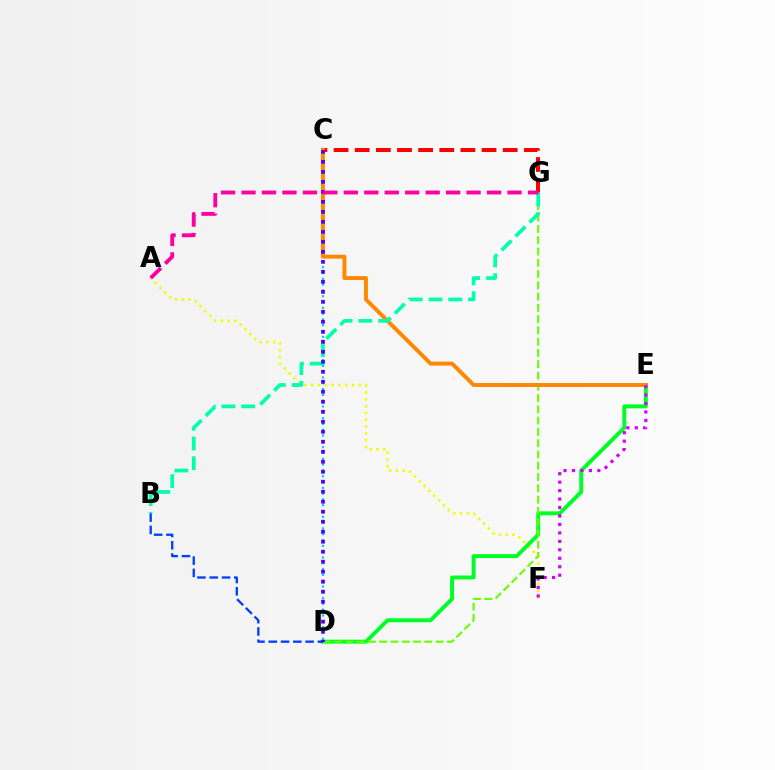{('C', 'D'): [{'color': '#00c7ff', 'line_style': 'dotted', 'thickness': 1.58}, {'color': '#4f00ff', 'line_style': 'dotted', 'thickness': 2.72}], ('A', 'F'): [{'color': '#eeff00', 'line_style': 'dotted', 'thickness': 1.85}], ('D', 'E'): [{'color': '#00ff27', 'line_style': 'solid', 'thickness': 2.85}], ('C', 'G'): [{'color': '#ff0000', 'line_style': 'dashed', 'thickness': 2.87}], ('D', 'G'): [{'color': '#66ff00', 'line_style': 'dashed', 'thickness': 1.53}], ('C', 'E'): [{'color': '#ff8800', 'line_style': 'solid', 'thickness': 2.83}], ('B', 'G'): [{'color': '#00ffaf', 'line_style': 'dashed', 'thickness': 2.68}], ('B', 'D'): [{'color': '#003fff', 'line_style': 'dashed', 'thickness': 1.67}], ('E', 'F'): [{'color': '#d600ff', 'line_style': 'dotted', 'thickness': 2.3}], ('A', 'G'): [{'color': '#ff00a0', 'line_style': 'dashed', 'thickness': 2.78}]}